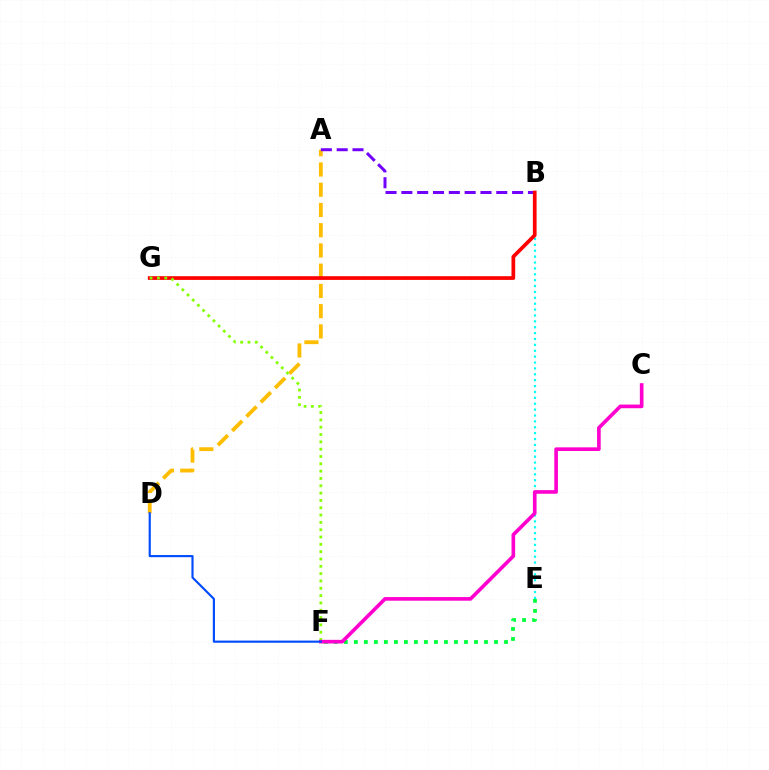{('A', 'D'): [{'color': '#ffbd00', 'line_style': 'dashed', 'thickness': 2.75}], ('A', 'B'): [{'color': '#7200ff', 'line_style': 'dashed', 'thickness': 2.15}], ('E', 'F'): [{'color': '#00ff39', 'line_style': 'dotted', 'thickness': 2.72}], ('B', 'E'): [{'color': '#00fff6', 'line_style': 'dotted', 'thickness': 1.6}], ('B', 'G'): [{'color': '#ff0000', 'line_style': 'solid', 'thickness': 2.67}], ('F', 'G'): [{'color': '#84ff00', 'line_style': 'dotted', 'thickness': 1.99}], ('C', 'F'): [{'color': '#ff00cf', 'line_style': 'solid', 'thickness': 2.62}], ('D', 'F'): [{'color': '#004bff', 'line_style': 'solid', 'thickness': 1.55}]}